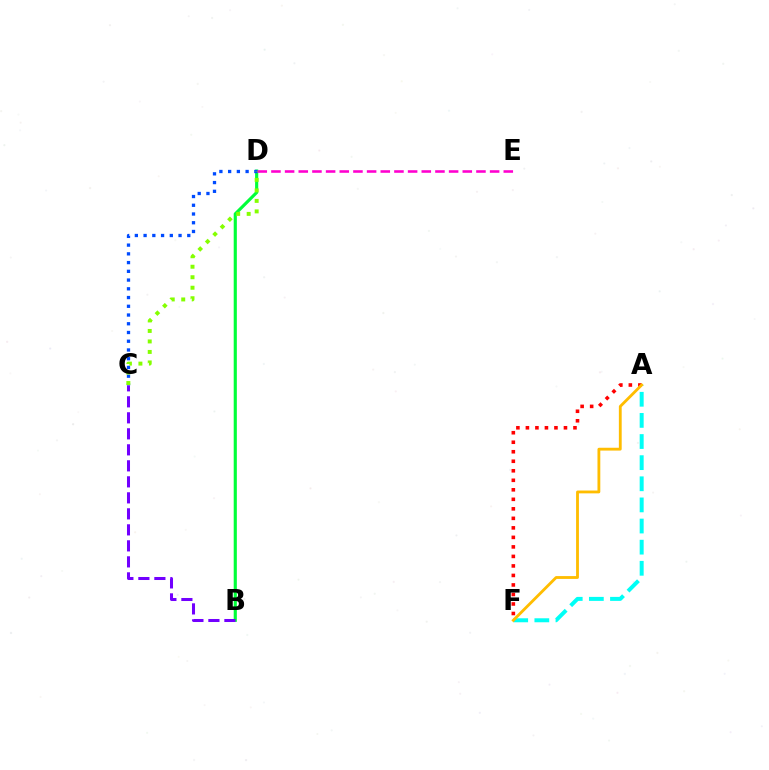{('B', 'D'): [{'color': '#00ff39', 'line_style': 'solid', 'thickness': 2.26}], ('A', 'F'): [{'color': '#ff0000', 'line_style': 'dotted', 'thickness': 2.58}, {'color': '#00fff6', 'line_style': 'dashed', 'thickness': 2.87}, {'color': '#ffbd00', 'line_style': 'solid', 'thickness': 2.04}], ('C', 'D'): [{'color': '#004bff', 'line_style': 'dotted', 'thickness': 2.37}, {'color': '#84ff00', 'line_style': 'dotted', 'thickness': 2.85}], ('D', 'E'): [{'color': '#ff00cf', 'line_style': 'dashed', 'thickness': 1.86}], ('B', 'C'): [{'color': '#7200ff', 'line_style': 'dashed', 'thickness': 2.17}]}